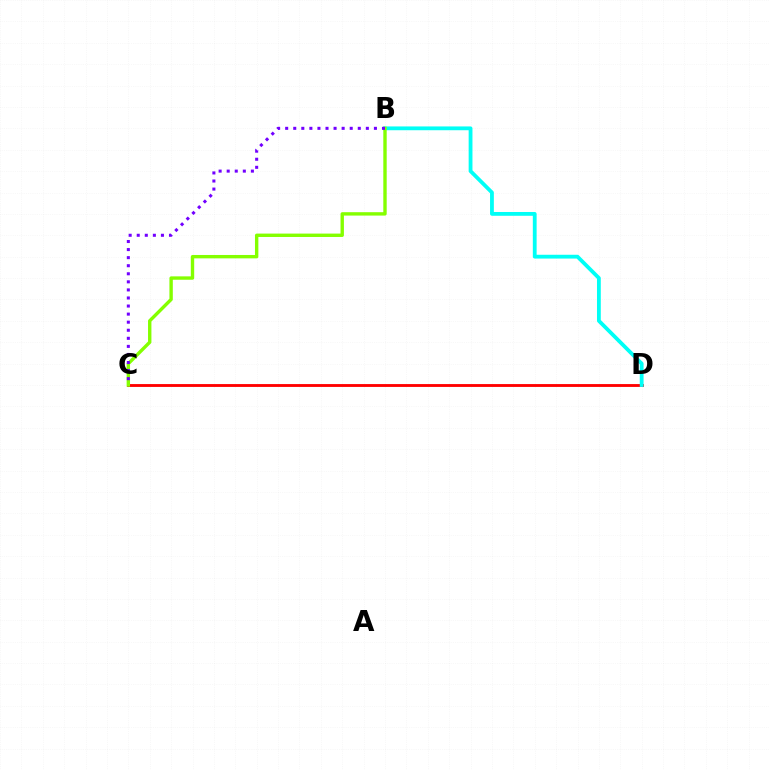{('C', 'D'): [{'color': '#ff0000', 'line_style': 'solid', 'thickness': 2.05}], ('B', 'D'): [{'color': '#00fff6', 'line_style': 'solid', 'thickness': 2.74}], ('B', 'C'): [{'color': '#84ff00', 'line_style': 'solid', 'thickness': 2.44}, {'color': '#7200ff', 'line_style': 'dotted', 'thickness': 2.19}]}